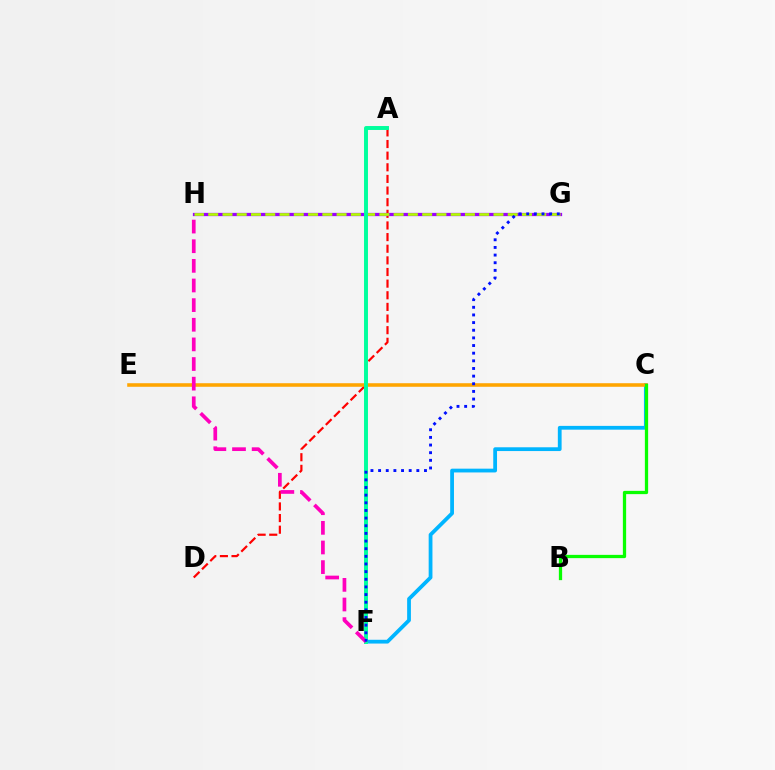{('C', 'F'): [{'color': '#00b5ff', 'line_style': 'solid', 'thickness': 2.72}], ('A', 'D'): [{'color': '#ff0000', 'line_style': 'dashed', 'thickness': 1.58}], ('G', 'H'): [{'color': '#9b00ff', 'line_style': 'solid', 'thickness': 2.34}, {'color': '#b3ff00', 'line_style': 'dashed', 'thickness': 1.94}], ('C', 'E'): [{'color': '#ffa500', 'line_style': 'solid', 'thickness': 2.56}], ('B', 'C'): [{'color': '#08ff00', 'line_style': 'solid', 'thickness': 2.35}], ('A', 'F'): [{'color': '#00ff9d', 'line_style': 'solid', 'thickness': 2.83}], ('F', 'H'): [{'color': '#ff00bd', 'line_style': 'dashed', 'thickness': 2.67}], ('F', 'G'): [{'color': '#0010ff', 'line_style': 'dotted', 'thickness': 2.08}]}